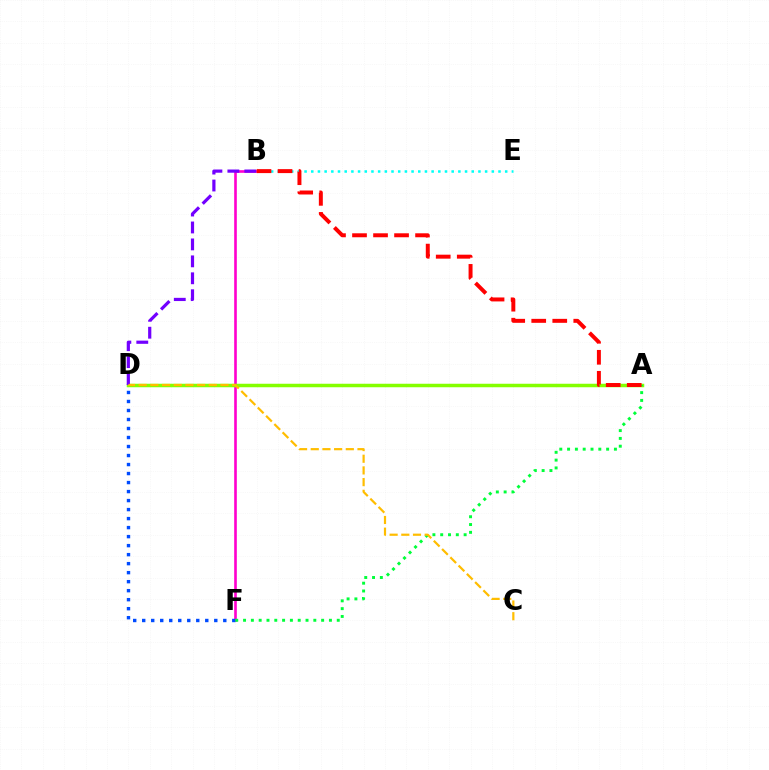{('B', 'F'): [{'color': '#ff00cf', 'line_style': 'solid', 'thickness': 1.9}], ('D', 'F'): [{'color': '#004bff', 'line_style': 'dotted', 'thickness': 2.45}], ('B', 'E'): [{'color': '#00fff6', 'line_style': 'dotted', 'thickness': 1.82}], ('A', 'D'): [{'color': '#84ff00', 'line_style': 'solid', 'thickness': 2.52}], ('B', 'D'): [{'color': '#7200ff', 'line_style': 'dashed', 'thickness': 2.3}], ('A', 'F'): [{'color': '#00ff39', 'line_style': 'dotted', 'thickness': 2.12}], ('C', 'D'): [{'color': '#ffbd00', 'line_style': 'dashed', 'thickness': 1.59}], ('A', 'B'): [{'color': '#ff0000', 'line_style': 'dashed', 'thickness': 2.86}]}